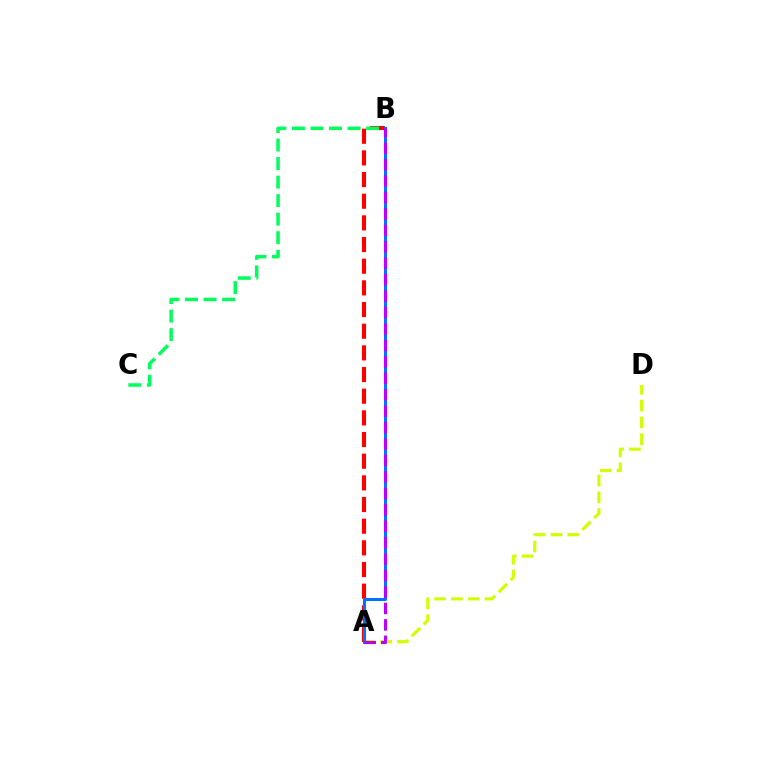{('A', 'D'): [{'color': '#d1ff00', 'line_style': 'dashed', 'thickness': 2.28}], ('A', 'B'): [{'color': '#ff0000', 'line_style': 'dashed', 'thickness': 2.94}, {'color': '#0074ff', 'line_style': 'solid', 'thickness': 2.18}, {'color': '#b900ff', 'line_style': 'dashed', 'thickness': 2.23}], ('B', 'C'): [{'color': '#00ff5c', 'line_style': 'dashed', 'thickness': 2.52}]}